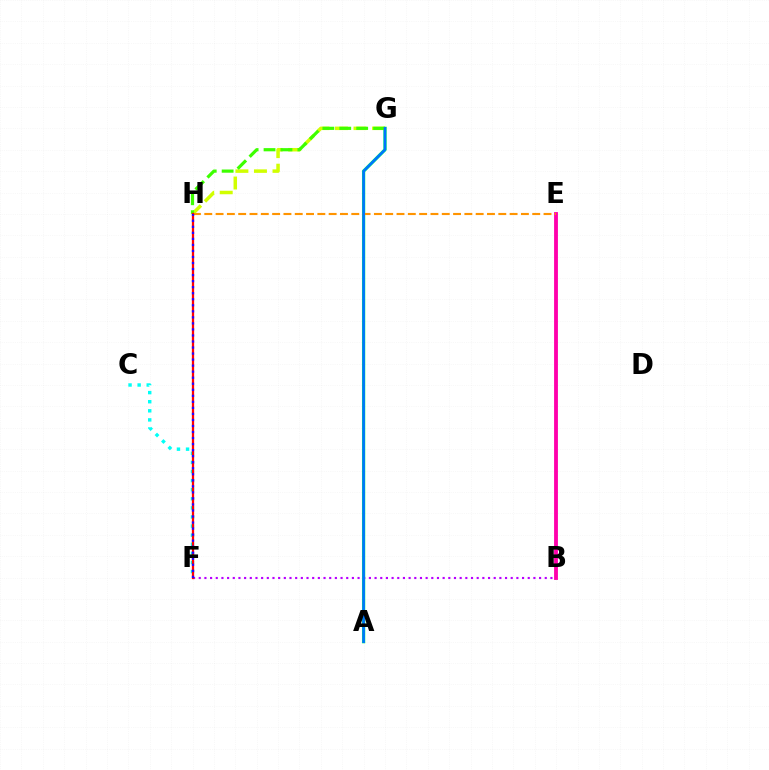{('A', 'G'): [{'color': '#00ff5c', 'line_style': 'solid', 'thickness': 2.35}, {'color': '#0074ff', 'line_style': 'solid', 'thickness': 1.89}], ('C', 'F'): [{'color': '#00fff6', 'line_style': 'dotted', 'thickness': 2.47}], ('B', 'E'): [{'color': '#ff00ac', 'line_style': 'solid', 'thickness': 2.76}], ('G', 'H'): [{'color': '#d1ff00', 'line_style': 'dashed', 'thickness': 2.52}, {'color': '#3dff00', 'line_style': 'dashed', 'thickness': 2.3}], ('E', 'H'): [{'color': '#ff9400', 'line_style': 'dashed', 'thickness': 1.54}], ('B', 'F'): [{'color': '#b900ff', 'line_style': 'dotted', 'thickness': 1.54}], ('F', 'H'): [{'color': '#ff0000', 'line_style': 'solid', 'thickness': 1.64}, {'color': '#2500ff', 'line_style': 'dotted', 'thickness': 1.64}]}